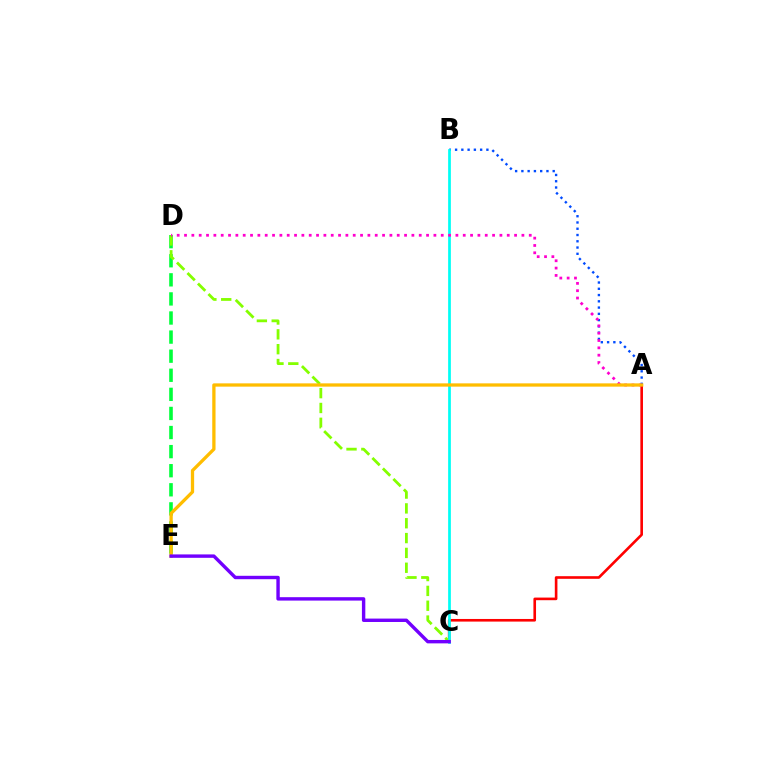{('D', 'E'): [{'color': '#00ff39', 'line_style': 'dashed', 'thickness': 2.59}], ('A', 'C'): [{'color': '#ff0000', 'line_style': 'solid', 'thickness': 1.89}], ('C', 'D'): [{'color': '#84ff00', 'line_style': 'dashed', 'thickness': 2.02}], ('A', 'B'): [{'color': '#004bff', 'line_style': 'dotted', 'thickness': 1.7}], ('B', 'C'): [{'color': '#00fff6', 'line_style': 'solid', 'thickness': 1.97}], ('A', 'D'): [{'color': '#ff00cf', 'line_style': 'dotted', 'thickness': 1.99}], ('A', 'E'): [{'color': '#ffbd00', 'line_style': 'solid', 'thickness': 2.36}], ('C', 'E'): [{'color': '#7200ff', 'line_style': 'solid', 'thickness': 2.45}]}